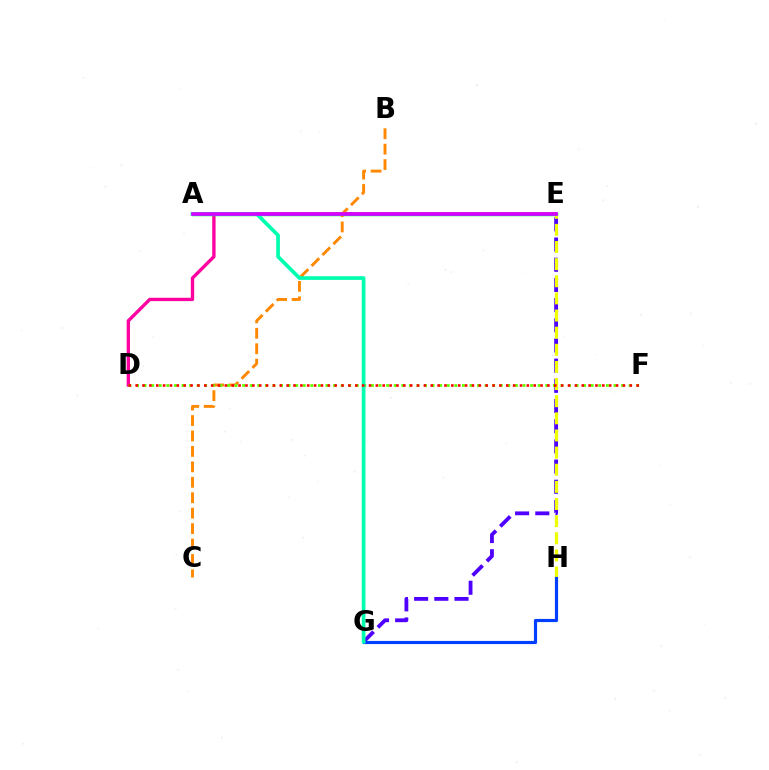{('D', 'E'): [{'color': '#ff00a0', 'line_style': 'solid', 'thickness': 2.41}], ('E', 'G'): [{'color': '#4f00ff', 'line_style': 'dashed', 'thickness': 2.74}], ('A', 'E'): [{'color': '#00ff27', 'line_style': 'solid', 'thickness': 2.5}, {'color': '#00c7ff', 'line_style': 'solid', 'thickness': 1.91}, {'color': '#d600ff', 'line_style': 'solid', 'thickness': 2.62}], ('B', 'C'): [{'color': '#ff8800', 'line_style': 'dashed', 'thickness': 2.1}], ('E', 'H'): [{'color': '#eeff00', 'line_style': 'dashed', 'thickness': 2.33}], ('D', 'F'): [{'color': '#66ff00', 'line_style': 'dotted', 'thickness': 2.06}, {'color': '#ff0000', 'line_style': 'dotted', 'thickness': 1.86}], ('G', 'H'): [{'color': '#003fff', 'line_style': 'solid', 'thickness': 2.28}], ('A', 'G'): [{'color': '#00ffaf', 'line_style': 'solid', 'thickness': 2.66}]}